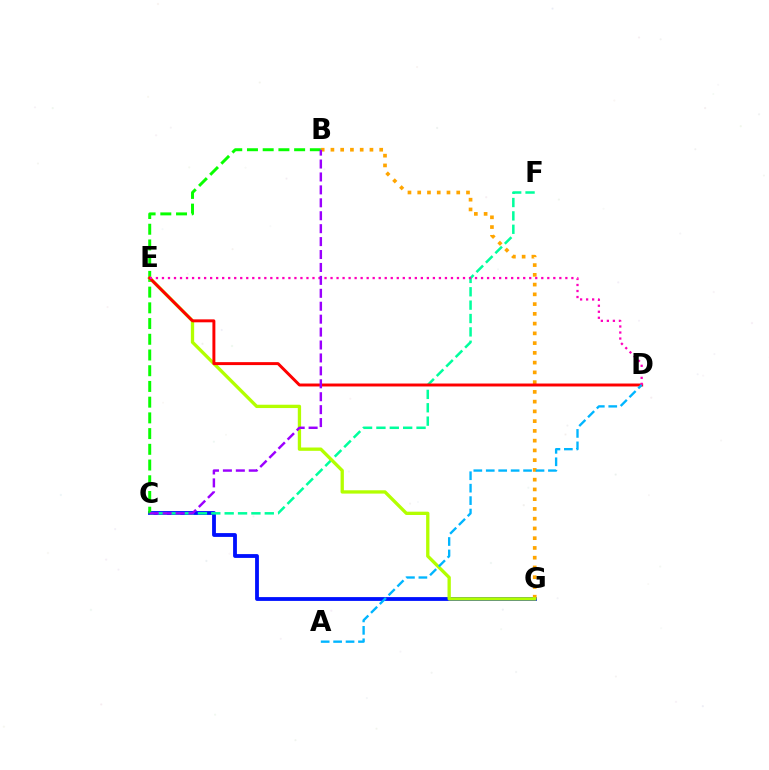{('C', 'G'): [{'color': '#0010ff', 'line_style': 'solid', 'thickness': 2.74}], ('C', 'F'): [{'color': '#00ff9d', 'line_style': 'dashed', 'thickness': 1.82}], ('B', 'G'): [{'color': '#ffa500', 'line_style': 'dotted', 'thickness': 2.65}], ('B', 'C'): [{'color': '#08ff00', 'line_style': 'dashed', 'thickness': 2.14}, {'color': '#9b00ff', 'line_style': 'dashed', 'thickness': 1.76}], ('E', 'G'): [{'color': '#b3ff00', 'line_style': 'solid', 'thickness': 2.39}], ('D', 'E'): [{'color': '#ff0000', 'line_style': 'solid', 'thickness': 2.12}, {'color': '#ff00bd', 'line_style': 'dotted', 'thickness': 1.64}], ('A', 'D'): [{'color': '#00b5ff', 'line_style': 'dashed', 'thickness': 1.69}]}